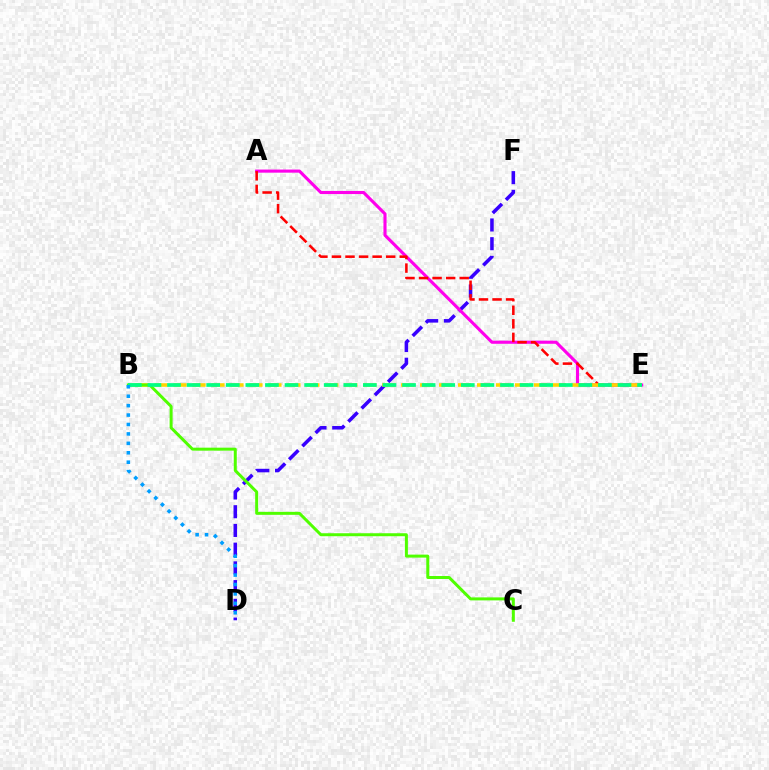{('D', 'F'): [{'color': '#3700ff', 'line_style': 'dashed', 'thickness': 2.54}], ('A', 'E'): [{'color': '#ff00ed', 'line_style': 'solid', 'thickness': 2.24}, {'color': '#ff0000', 'line_style': 'dashed', 'thickness': 1.84}], ('B', 'E'): [{'color': '#ffd500', 'line_style': 'dashed', 'thickness': 2.58}, {'color': '#00ff86', 'line_style': 'dashed', 'thickness': 2.66}], ('B', 'C'): [{'color': '#4fff00', 'line_style': 'solid', 'thickness': 2.15}], ('B', 'D'): [{'color': '#009eff', 'line_style': 'dotted', 'thickness': 2.56}]}